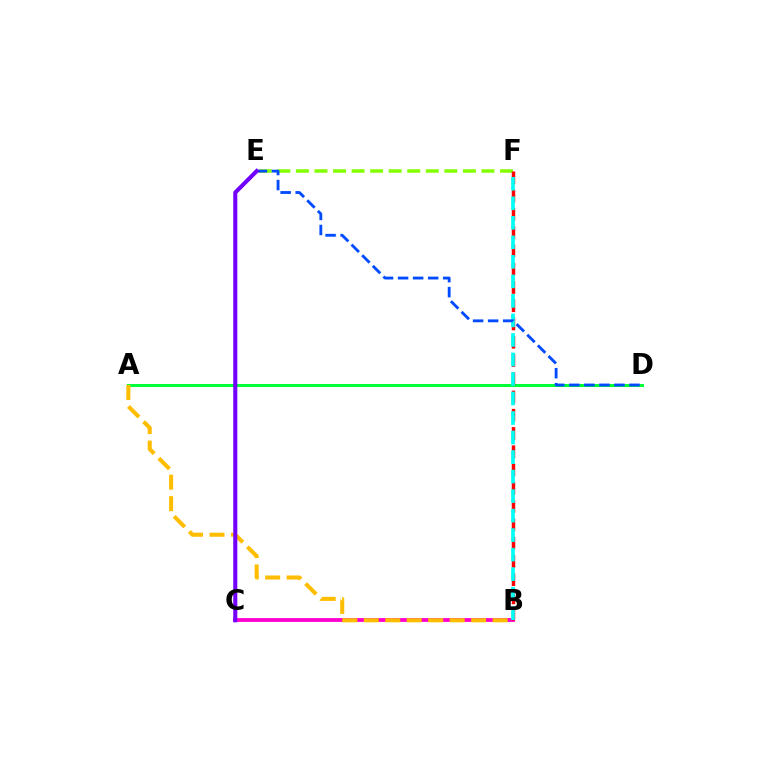{('E', 'F'): [{'color': '#84ff00', 'line_style': 'dashed', 'thickness': 2.52}], ('A', 'D'): [{'color': '#00ff39', 'line_style': 'solid', 'thickness': 2.16}], ('B', 'C'): [{'color': '#ff00cf', 'line_style': 'solid', 'thickness': 2.75}], ('A', 'B'): [{'color': '#ffbd00', 'line_style': 'dashed', 'thickness': 2.92}], ('B', 'F'): [{'color': '#ff0000', 'line_style': 'dashed', 'thickness': 2.48}, {'color': '#00fff6', 'line_style': 'dashed', 'thickness': 2.65}], ('D', 'E'): [{'color': '#004bff', 'line_style': 'dashed', 'thickness': 2.04}], ('C', 'E'): [{'color': '#7200ff', 'line_style': 'solid', 'thickness': 2.93}]}